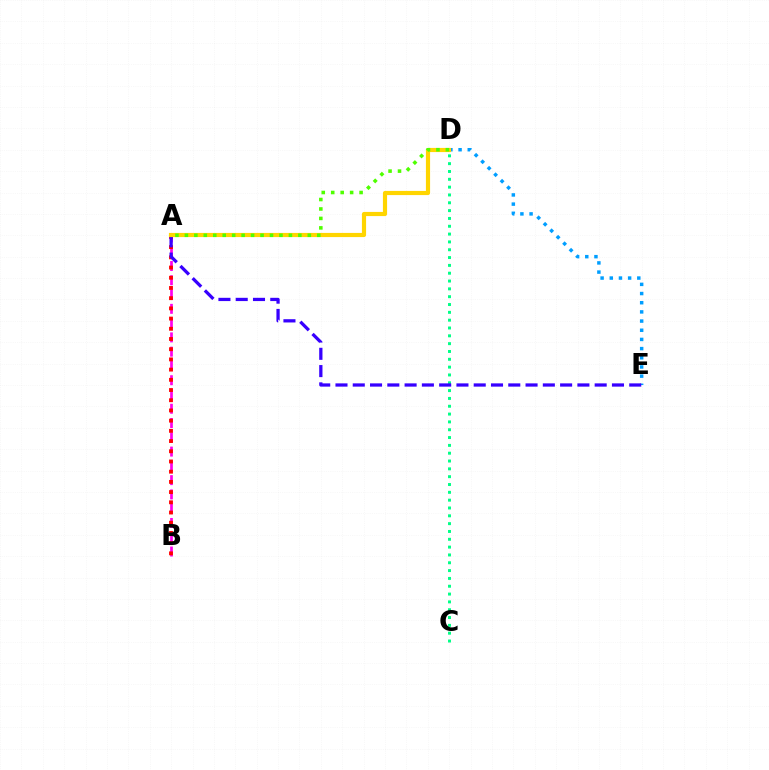{('D', 'E'): [{'color': '#009eff', 'line_style': 'dotted', 'thickness': 2.49}], ('C', 'D'): [{'color': '#00ff86', 'line_style': 'dotted', 'thickness': 2.13}], ('A', 'B'): [{'color': '#ff00ed', 'line_style': 'dashed', 'thickness': 1.94}, {'color': '#ff0000', 'line_style': 'dotted', 'thickness': 2.77}], ('A', 'E'): [{'color': '#3700ff', 'line_style': 'dashed', 'thickness': 2.35}], ('A', 'D'): [{'color': '#ffd500', 'line_style': 'solid', 'thickness': 3.0}, {'color': '#4fff00', 'line_style': 'dotted', 'thickness': 2.57}]}